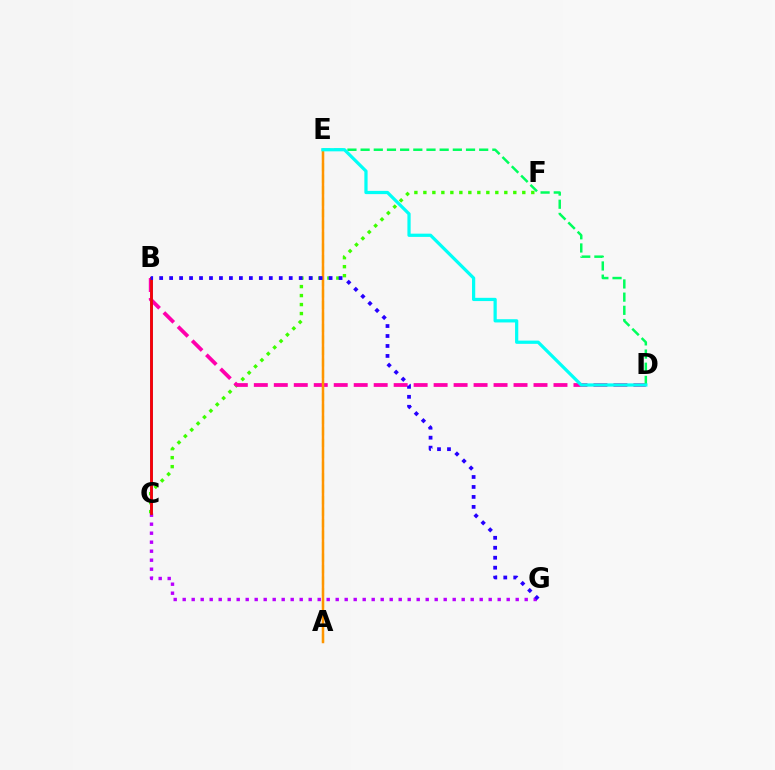{('C', 'F'): [{'color': '#3dff00', 'line_style': 'dotted', 'thickness': 2.44}], ('A', 'E'): [{'color': '#d1ff00', 'line_style': 'dashed', 'thickness': 1.56}, {'color': '#ff9400', 'line_style': 'solid', 'thickness': 1.79}], ('C', 'G'): [{'color': '#b900ff', 'line_style': 'dotted', 'thickness': 2.45}], ('B', 'D'): [{'color': '#ff00ac', 'line_style': 'dashed', 'thickness': 2.71}], ('D', 'E'): [{'color': '#00ff5c', 'line_style': 'dashed', 'thickness': 1.79}, {'color': '#00fff6', 'line_style': 'solid', 'thickness': 2.33}], ('B', 'C'): [{'color': '#0074ff', 'line_style': 'solid', 'thickness': 2.12}, {'color': '#ff0000', 'line_style': 'solid', 'thickness': 2.0}], ('B', 'G'): [{'color': '#2500ff', 'line_style': 'dotted', 'thickness': 2.71}]}